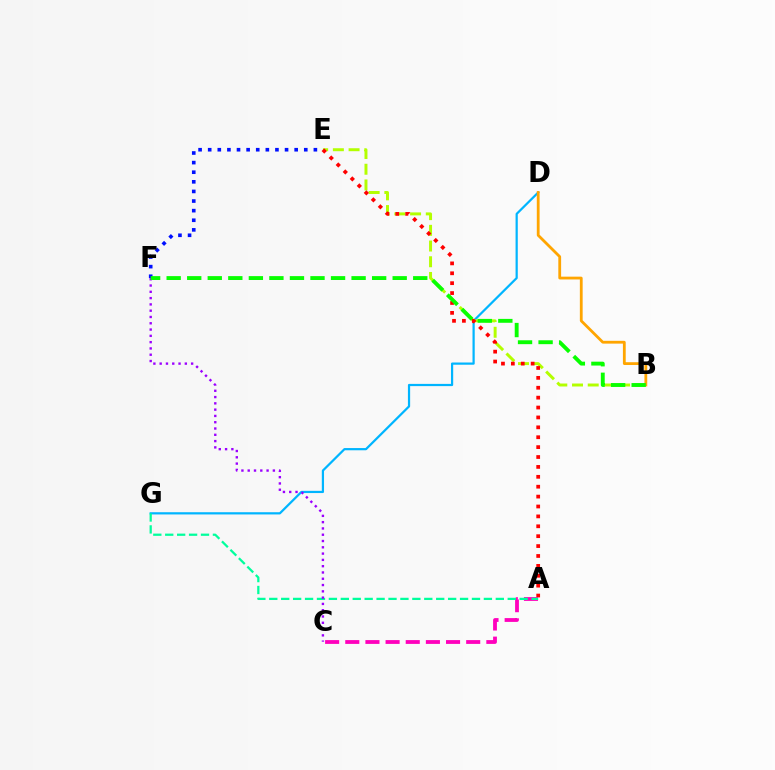{('D', 'G'): [{'color': '#00b5ff', 'line_style': 'solid', 'thickness': 1.6}], ('B', 'E'): [{'color': '#b3ff00', 'line_style': 'dashed', 'thickness': 2.13}], ('A', 'E'): [{'color': '#ff0000', 'line_style': 'dotted', 'thickness': 2.69}], ('A', 'C'): [{'color': '#ff00bd', 'line_style': 'dashed', 'thickness': 2.74}], ('E', 'F'): [{'color': '#0010ff', 'line_style': 'dotted', 'thickness': 2.61}], ('B', 'D'): [{'color': '#ffa500', 'line_style': 'solid', 'thickness': 2.01}], ('A', 'G'): [{'color': '#00ff9d', 'line_style': 'dashed', 'thickness': 1.62}], ('C', 'F'): [{'color': '#9b00ff', 'line_style': 'dotted', 'thickness': 1.71}], ('B', 'F'): [{'color': '#08ff00', 'line_style': 'dashed', 'thickness': 2.79}]}